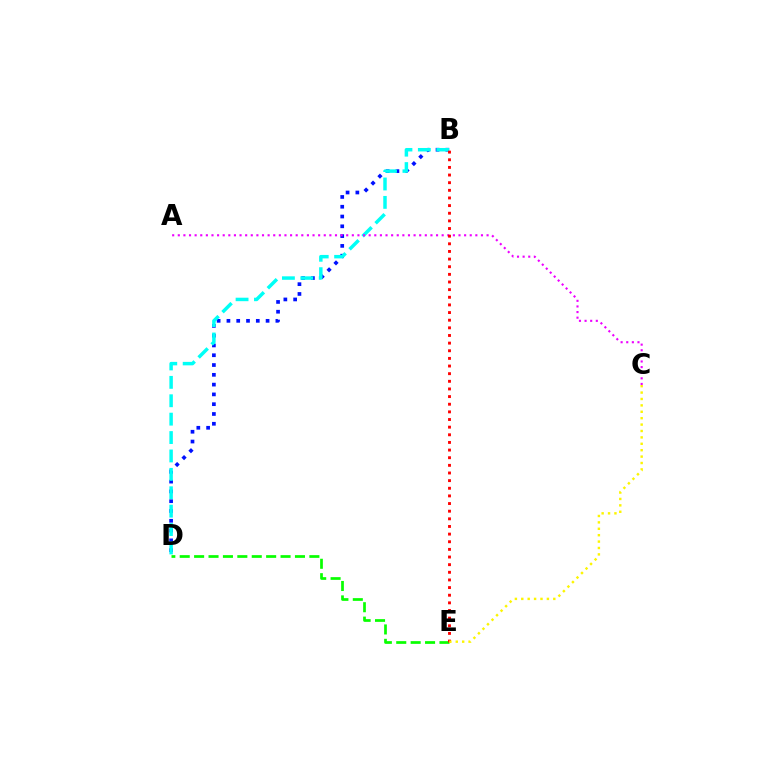{('B', 'D'): [{'color': '#0010ff', 'line_style': 'dotted', 'thickness': 2.66}, {'color': '#00fff6', 'line_style': 'dashed', 'thickness': 2.5}], ('D', 'E'): [{'color': '#08ff00', 'line_style': 'dashed', 'thickness': 1.96}], ('A', 'C'): [{'color': '#ee00ff', 'line_style': 'dotted', 'thickness': 1.53}], ('B', 'E'): [{'color': '#ff0000', 'line_style': 'dotted', 'thickness': 2.08}], ('C', 'E'): [{'color': '#fcf500', 'line_style': 'dotted', 'thickness': 1.74}]}